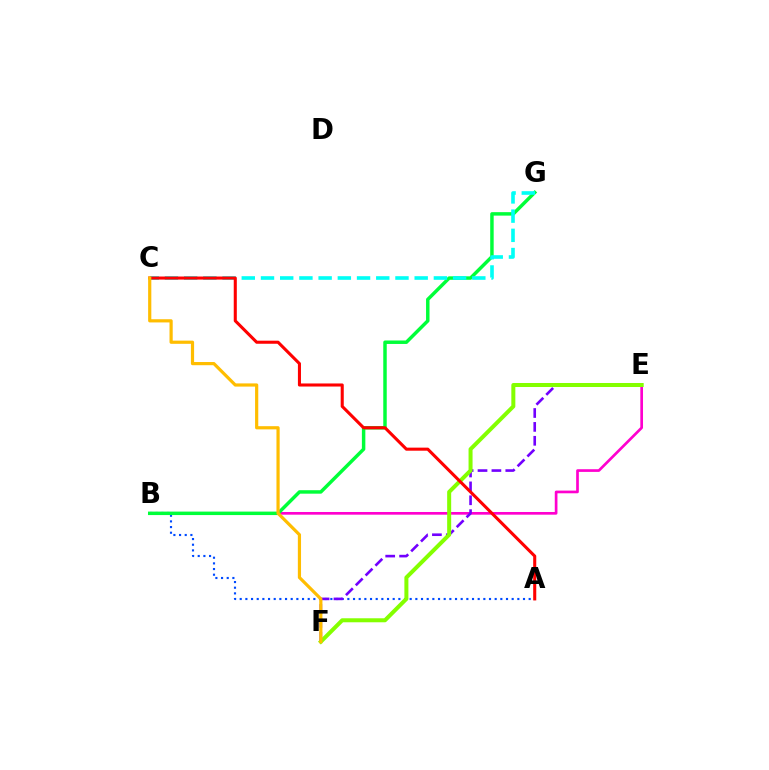{('B', 'E'): [{'color': '#ff00cf', 'line_style': 'solid', 'thickness': 1.93}], ('A', 'B'): [{'color': '#004bff', 'line_style': 'dotted', 'thickness': 1.54}], ('B', 'G'): [{'color': '#00ff39', 'line_style': 'solid', 'thickness': 2.49}], ('E', 'F'): [{'color': '#7200ff', 'line_style': 'dashed', 'thickness': 1.89}, {'color': '#84ff00', 'line_style': 'solid', 'thickness': 2.89}], ('C', 'G'): [{'color': '#00fff6', 'line_style': 'dashed', 'thickness': 2.61}], ('A', 'C'): [{'color': '#ff0000', 'line_style': 'solid', 'thickness': 2.21}], ('C', 'F'): [{'color': '#ffbd00', 'line_style': 'solid', 'thickness': 2.3}]}